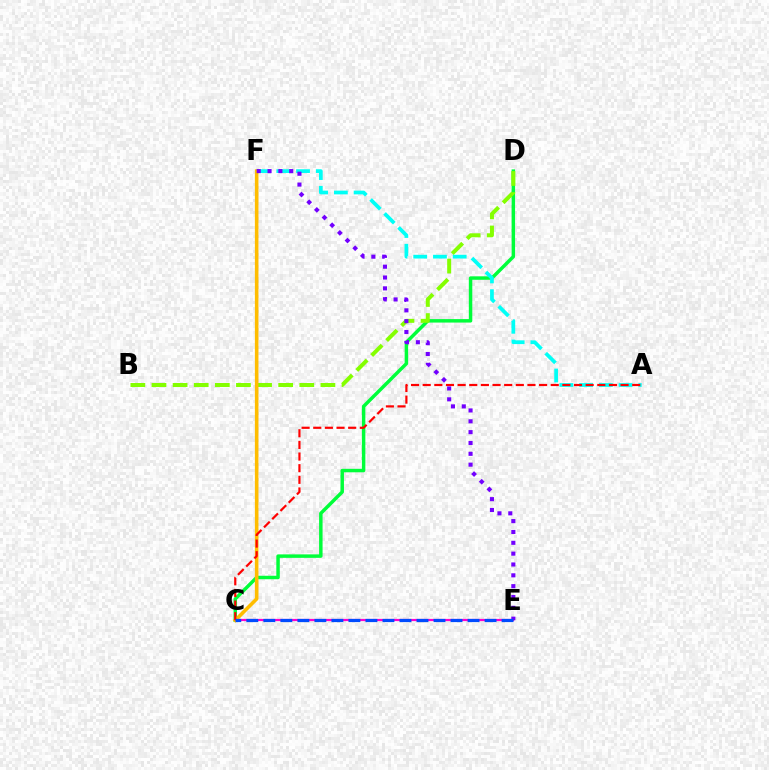{('C', 'D'): [{'color': '#00ff39', 'line_style': 'solid', 'thickness': 2.5}], ('C', 'E'): [{'color': '#ff00cf', 'line_style': 'solid', 'thickness': 1.59}, {'color': '#004bff', 'line_style': 'dashed', 'thickness': 2.31}], ('B', 'D'): [{'color': '#84ff00', 'line_style': 'dashed', 'thickness': 2.87}], ('A', 'F'): [{'color': '#00fff6', 'line_style': 'dashed', 'thickness': 2.68}], ('C', 'F'): [{'color': '#ffbd00', 'line_style': 'solid', 'thickness': 2.58}], ('A', 'C'): [{'color': '#ff0000', 'line_style': 'dashed', 'thickness': 1.58}], ('E', 'F'): [{'color': '#7200ff', 'line_style': 'dotted', 'thickness': 2.95}]}